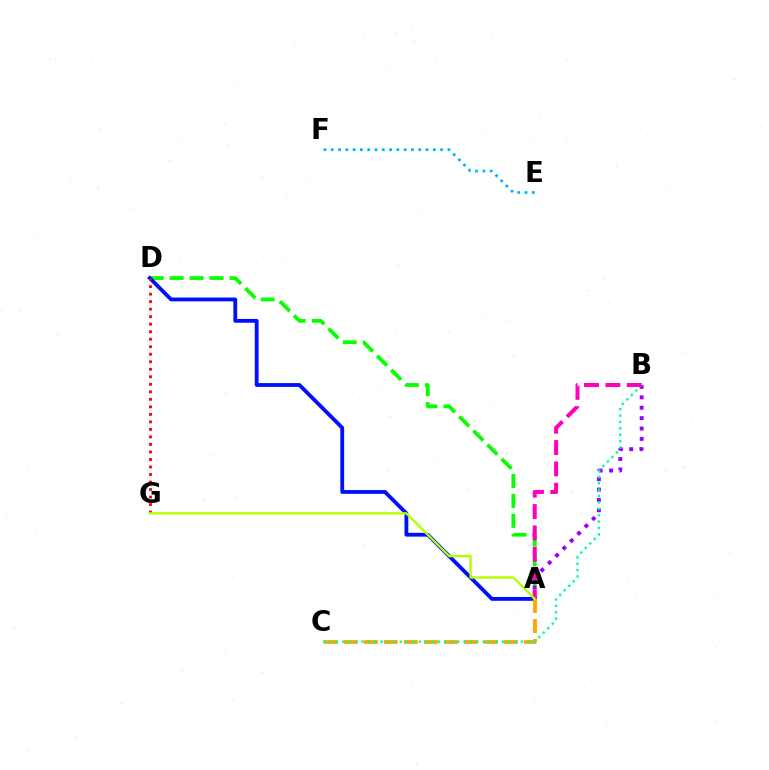{('E', 'F'): [{'color': '#00b5ff', 'line_style': 'dotted', 'thickness': 1.98}], ('A', 'D'): [{'color': '#08ff00', 'line_style': 'dashed', 'thickness': 2.71}, {'color': '#0010ff', 'line_style': 'solid', 'thickness': 2.75}], ('A', 'C'): [{'color': '#ffa500', 'line_style': 'dashed', 'thickness': 2.72}], ('A', 'B'): [{'color': '#9b00ff', 'line_style': 'dotted', 'thickness': 2.82}, {'color': '#ff00bd', 'line_style': 'dashed', 'thickness': 2.9}], ('B', 'C'): [{'color': '#00ff9d', 'line_style': 'dotted', 'thickness': 1.73}], ('D', 'G'): [{'color': '#ff0000', 'line_style': 'dotted', 'thickness': 2.04}], ('A', 'G'): [{'color': '#b3ff00', 'line_style': 'solid', 'thickness': 1.7}]}